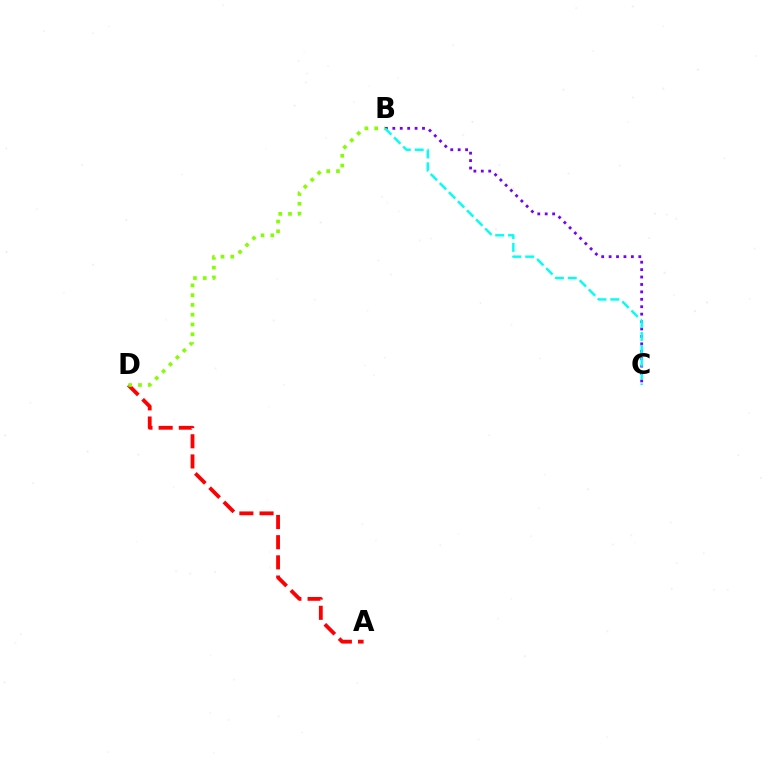{('B', 'C'): [{'color': '#7200ff', 'line_style': 'dotted', 'thickness': 2.02}, {'color': '#00fff6', 'line_style': 'dashed', 'thickness': 1.75}], ('A', 'D'): [{'color': '#ff0000', 'line_style': 'dashed', 'thickness': 2.74}], ('B', 'D'): [{'color': '#84ff00', 'line_style': 'dotted', 'thickness': 2.66}]}